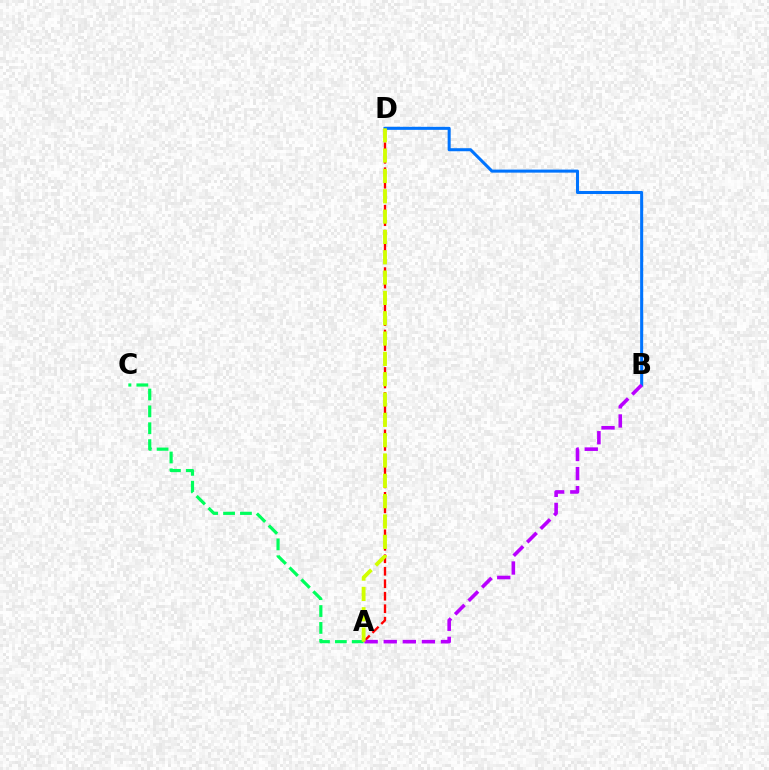{('A', 'D'): [{'color': '#ff0000', 'line_style': 'dashed', 'thickness': 1.7}, {'color': '#d1ff00', 'line_style': 'dashed', 'thickness': 2.76}], ('B', 'D'): [{'color': '#0074ff', 'line_style': 'solid', 'thickness': 2.19}], ('A', 'B'): [{'color': '#b900ff', 'line_style': 'dashed', 'thickness': 2.59}], ('A', 'C'): [{'color': '#00ff5c', 'line_style': 'dashed', 'thickness': 2.29}]}